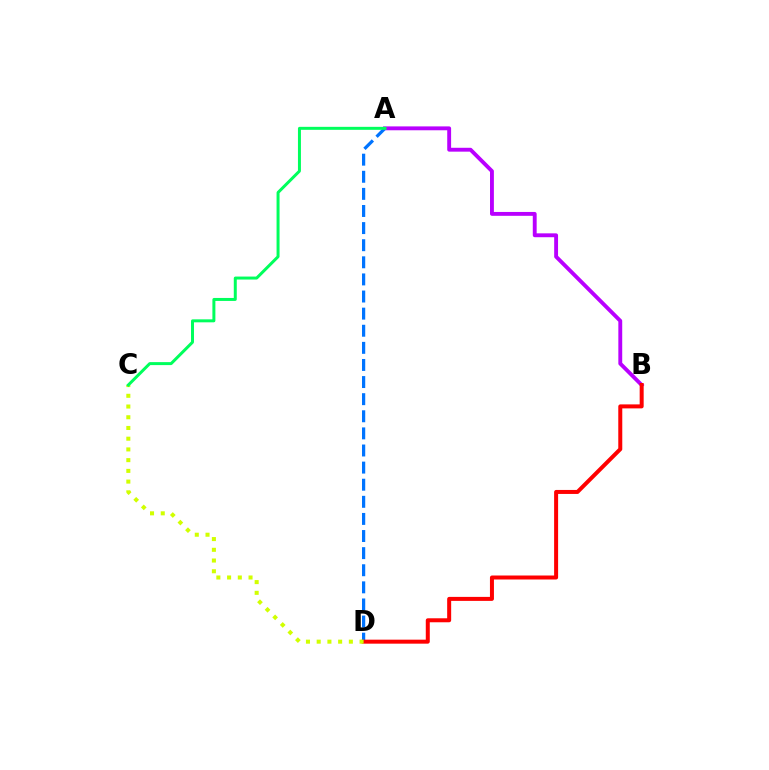{('A', 'B'): [{'color': '#b900ff', 'line_style': 'solid', 'thickness': 2.79}], ('A', 'D'): [{'color': '#0074ff', 'line_style': 'dashed', 'thickness': 2.32}], ('B', 'D'): [{'color': '#ff0000', 'line_style': 'solid', 'thickness': 2.88}], ('C', 'D'): [{'color': '#d1ff00', 'line_style': 'dotted', 'thickness': 2.91}], ('A', 'C'): [{'color': '#00ff5c', 'line_style': 'solid', 'thickness': 2.15}]}